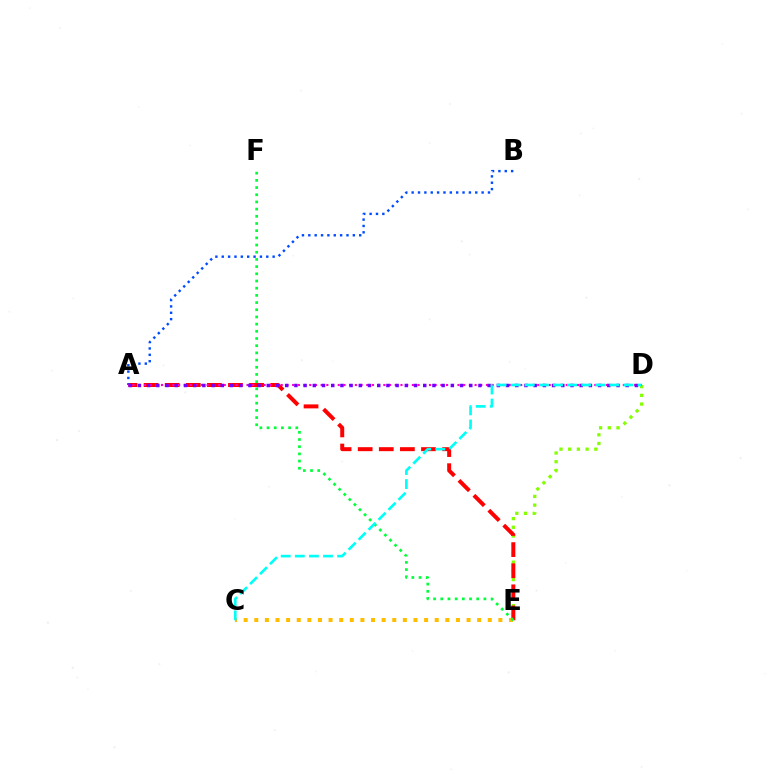{('D', 'E'): [{'color': '#84ff00', 'line_style': 'dotted', 'thickness': 2.37}], ('A', 'E'): [{'color': '#ff0000', 'line_style': 'dashed', 'thickness': 2.87}], ('A', 'B'): [{'color': '#004bff', 'line_style': 'dotted', 'thickness': 1.73}], ('A', 'D'): [{'color': '#ff00cf', 'line_style': 'dotted', 'thickness': 1.55}, {'color': '#7200ff', 'line_style': 'dotted', 'thickness': 2.5}], ('C', 'E'): [{'color': '#ffbd00', 'line_style': 'dotted', 'thickness': 2.88}], ('E', 'F'): [{'color': '#00ff39', 'line_style': 'dotted', 'thickness': 1.95}], ('C', 'D'): [{'color': '#00fff6', 'line_style': 'dashed', 'thickness': 1.92}]}